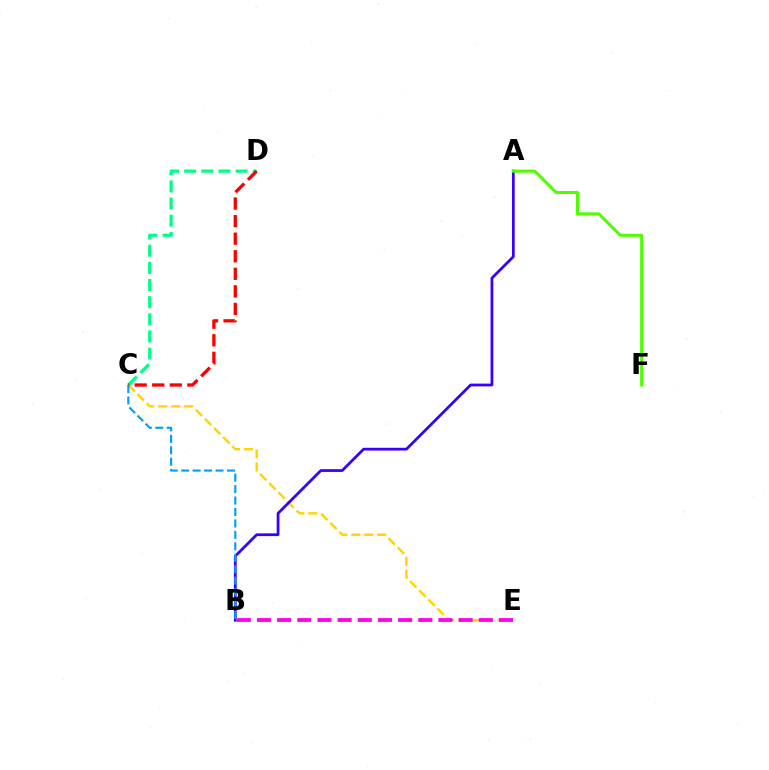{('C', 'E'): [{'color': '#ffd500', 'line_style': 'dashed', 'thickness': 1.76}], ('C', 'D'): [{'color': '#00ff86', 'line_style': 'dashed', 'thickness': 2.33}, {'color': '#ff0000', 'line_style': 'dashed', 'thickness': 2.39}], ('A', 'B'): [{'color': '#3700ff', 'line_style': 'solid', 'thickness': 1.99}], ('A', 'F'): [{'color': '#4fff00', 'line_style': 'solid', 'thickness': 2.21}], ('B', 'C'): [{'color': '#009eff', 'line_style': 'dashed', 'thickness': 1.55}], ('B', 'E'): [{'color': '#ff00ed', 'line_style': 'dashed', 'thickness': 2.74}]}